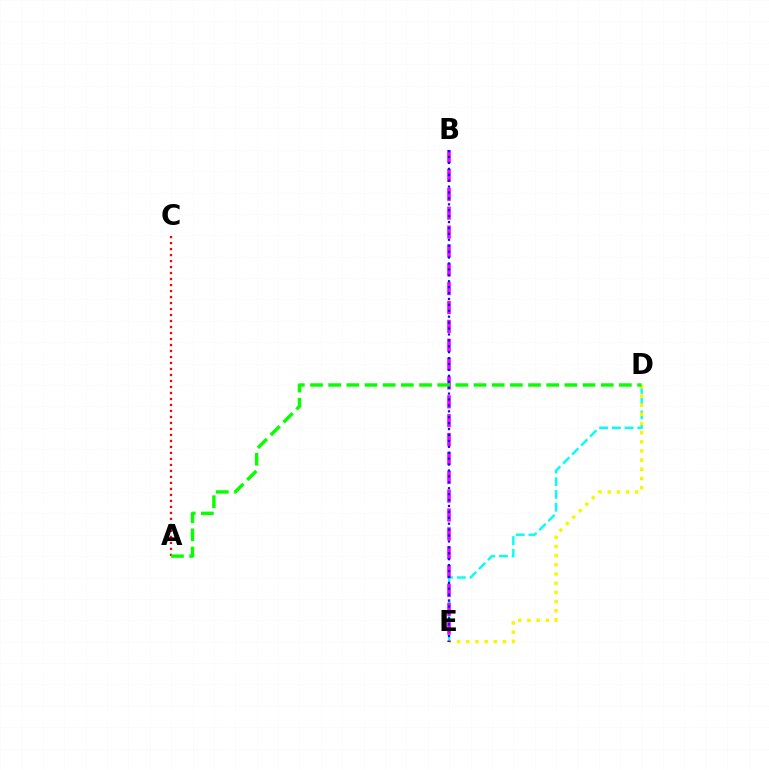{('D', 'E'): [{'color': '#00fff6', 'line_style': 'dashed', 'thickness': 1.73}, {'color': '#fcf500', 'line_style': 'dotted', 'thickness': 2.49}], ('B', 'E'): [{'color': '#ee00ff', 'line_style': 'dashed', 'thickness': 2.56}, {'color': '#0010ff', 'line_style': 'dotted', 'thickness': 1.61}], ('A', 'C'): [{'color': '#ff0000', 'line_style': 'dotted', 'thickness': 1.63}], ('A', 'D'): [{'color': '#08ff00', 'line_style': 'dashed', 'thickness': 2.47}]}